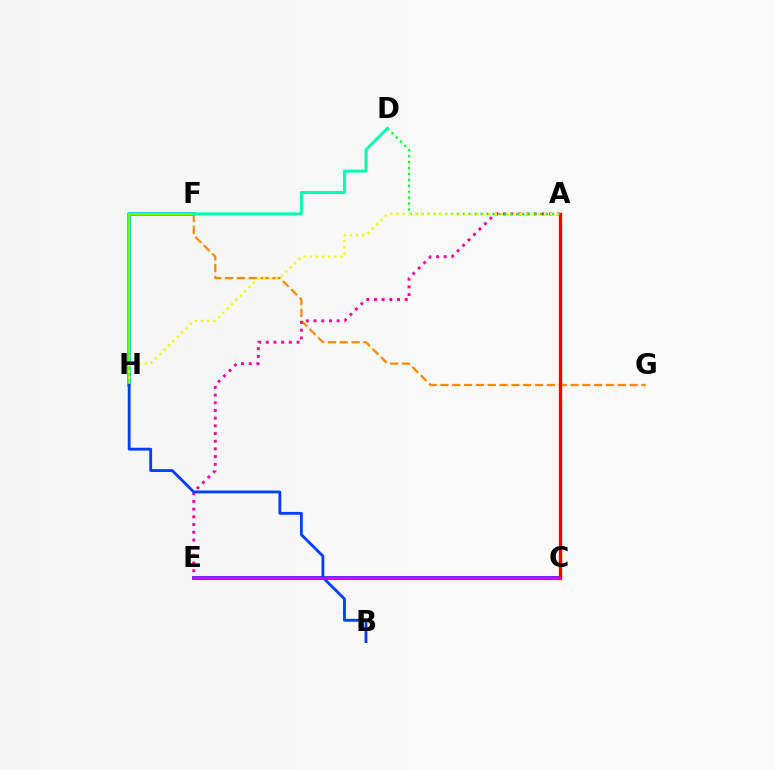{('F', 'H'): [{'color': '#00c7ff', 'line_style': 'solid', 'thickness': 2.71}, {'color': '#66ff00', 'line_style': 'solid', 'thickness': 1.55}], ('F', 'G'): [{'color': '#ff8800', 'line_style': 'dashed', 'thickness': 1.61}], ('C', 'E'): [{'color': '#4f00ff', 'line_style': 'solid', 'thickness': 2.66}, {'color': '#d600ff', 'line_style': 'solid', 'thickness': 2.15}], ('A', 'C'): [{'color': '#ff0000', 'line_style': 'solid', 'thickness': 2.4}], ('A', 'E'): [{'color': '#ff00a0', 'line_style': 'dotted', 'thickness': 2.09}], ('A', 'D'): [{'color': '#00ff27', 'line_style': 'dotted', 'thickness': 1.61}], ('A', 'H'): [{'color': '#eeff00', 'line_style': 'dotted', 'thickness': 1.67}], ('D', 'F'): [{'color': '#00ffaf', 'line_style': 'solid', 'thickness': 2.1}], ('B', 'H'): [{'color': '#003fff', 'line_style': 'solid', 'thickness': 2.03}]}